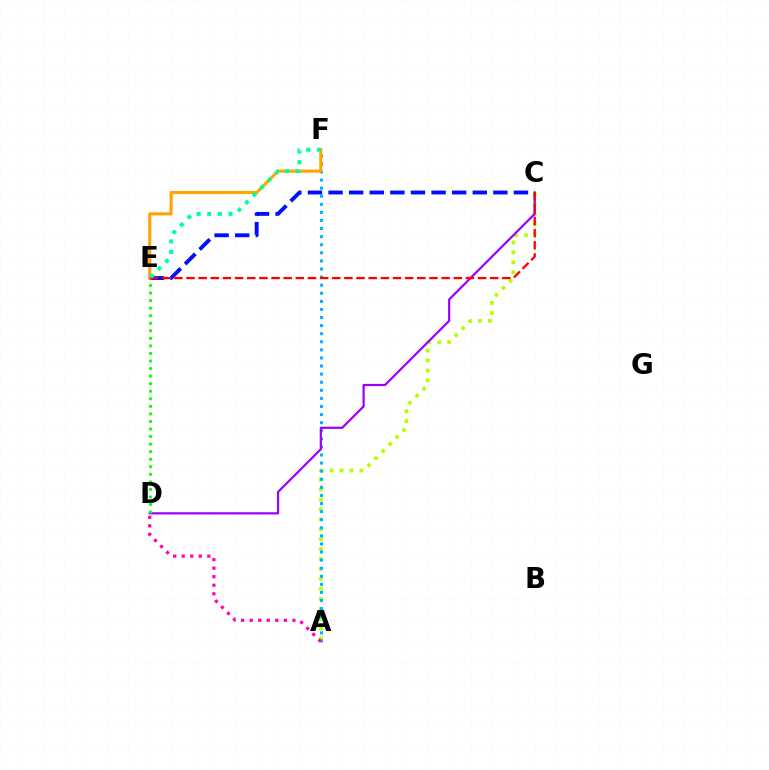{('A', 'C'): [{'color': '#b3ff00', 'line_style': 'dotted', 'thickness': 2.7}], ('A', 'F'): [{'color': '#00b5ff', 'line_style': 'dotted', 'thickness': 2.2}], ('C', 'D'): [{'color': '#9b00ff', 'line_style': 'solid', 'thickness': 1.59}], ('A', 'D'): [{'color': '#ff00bd', 'line_style': 'dotted', 'thickness': 2.32}], ('D', 'E'): [{'color': '#08ff00', 'line_style': 'dotted', 'thickness': 2.05}], ('C', 'E'): [{'color': '#0010ff', 'line_style': 'dashed', 'thickness': 2.8}, {'color': '#ff0000', 'line_style': 'dashed', 'thickness': 1.65}], ('E', 'F'): [{'color': '#ffa500', 'line_style': 'solid', 'thickness': 2.25}, {'color': '#00ff9d', 'line_style': 'dotted', 'thickness': 2.89}]}